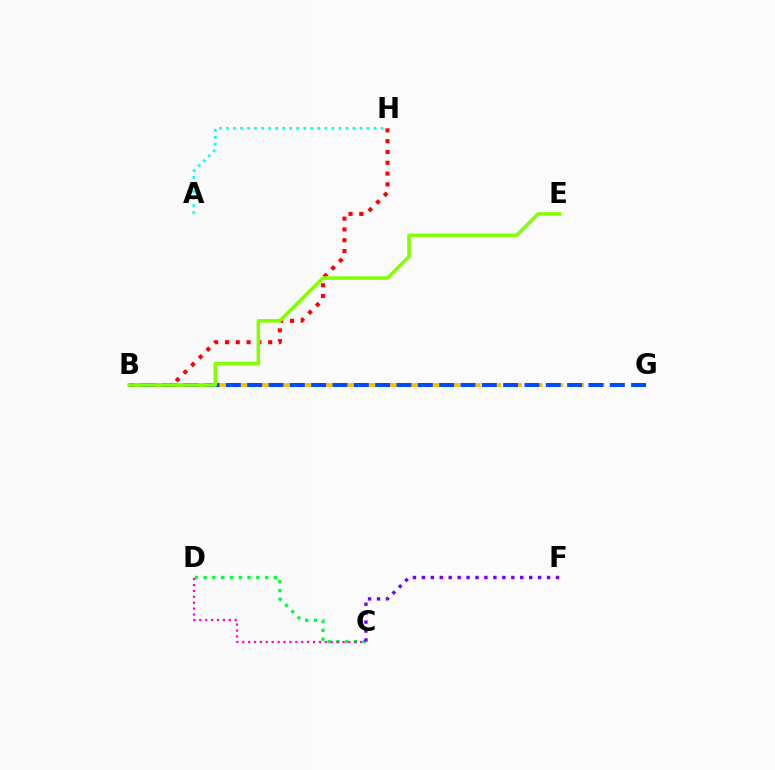{('B', 'H'): [{'color': '#ff0000', 'line_style': 'dotted', 'thickness': 2.93}], ('B', 'G'): [{'color': '#ffbd00', 'line_style': 'dashed', 'thickness': 2.81}, {'color': '#004bff', 'line_style': 'dashed', 'thickness': 2.9}], ('A', 'H'): [{'color': '#00fff6', 'line_style': 'dotted', 'thickness': 1.91}], ('C', 'D'): [{'color': '#00ff39', 'line_style': 'dotted', 'thickness': 2.39}, {'color': '#ff00cf', 'line_style': 'dotted', 'thickness': 1.6}], ('B', 'E'): [{'color': '#84ff00', 'line_style': 'solid', 'thickness': 2.54}], ('C', 'F'): [{'color': '#7200ff', 'line_style': 'dotted', 'thickness': 2.43}]}